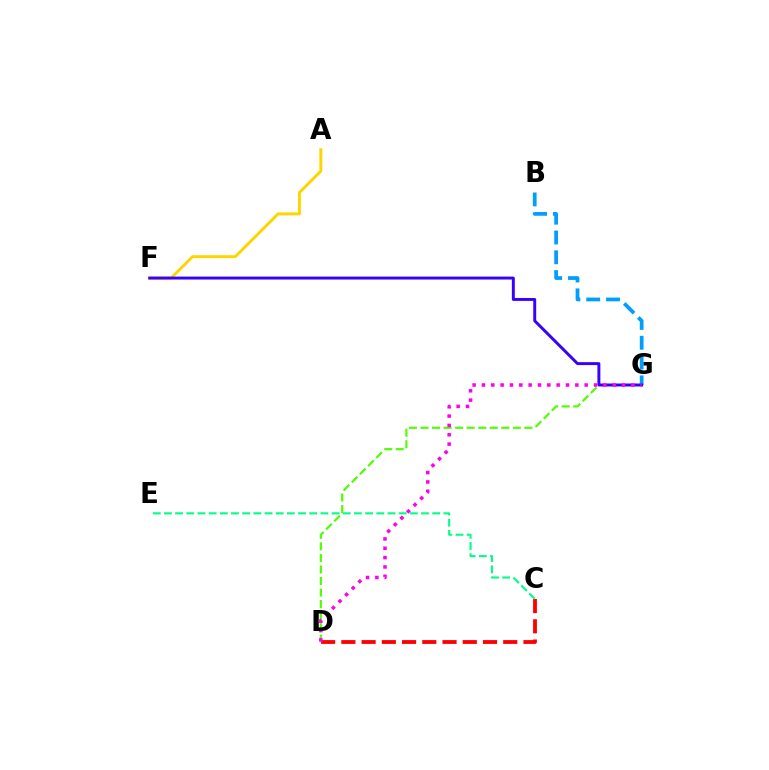{('D', 'G'): [{'color': '#4fff00', 'line_style': 'dashed', 'thickness': 1.57}, {'color': '#ff00ed', 'line_style': 'dotted', 'thickness': 2.54}], ('A', 'F'): [{'color': '#ffd500', 'line_style': 'solid', 'thickness': 2.12}], ('C', 'D'): [{'color': '#ff0000', 'line_style': 'dashed', 'thickness': 2.75}], ('B', 'G'): [{'color': '#009eff', 'line_style': 'dashed', 'thickness': 2.69}], ('F', 'G'): [{'color': '#3700ff', 'line_style': 'solid', 'thickness': 2.11}], ('C', 'E'): [{'color': '#00ff86', 'line_style': 'dashed', 'thickness': 1.52}]}